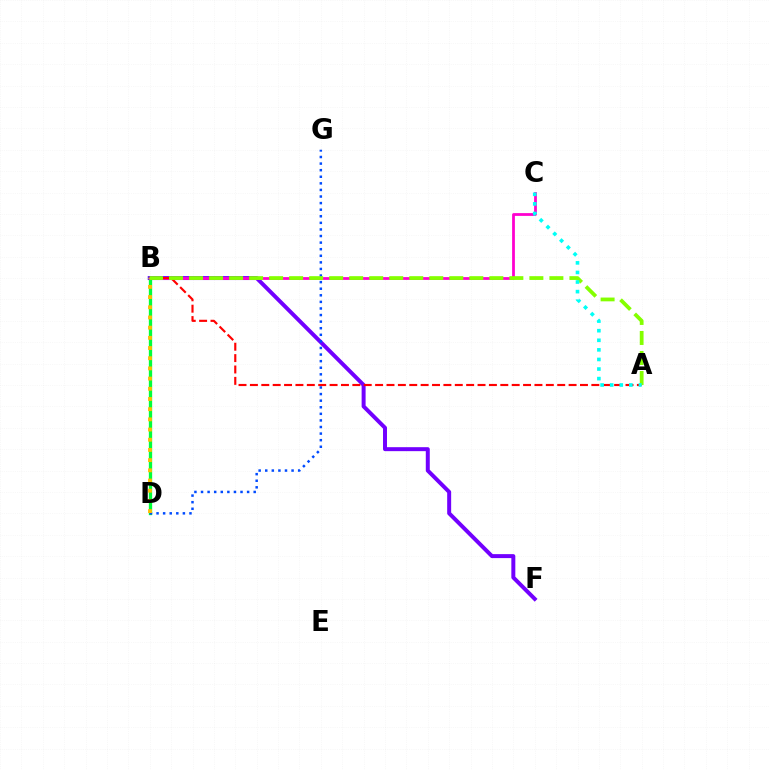{('B', 'F'): [{'color': '#7200ff', 'line_style': 'solid', 'thickness': 2.86}], ('B', 'D'): [{'color': '#00ff39', 'line_style': 'solid', 'thickness': 2.38}, {'color': '#ffbd00', 'line_style': 'dotted', 'thickness': 2.77}], ('B', 'C'): [{'color': '#ff00cf', 'line_style': 'solid', 'thickness': 2.0}], ('D', 'G'): [{'color': '#004bff', 'line_style': 'dotted', 'thickness': 1.79}], ('A', 'B'): [{'color': '#ff0000', 'line_style': 'dashed', 'thickness': 1.55}, {'color': '#84ff00', 'line_style': 'dashed', 'thickness': 2.72}], ('A', 'C'): [{'color': '#00fff6', 'line_style': 'dotted', 'thickness': 2.6}]}